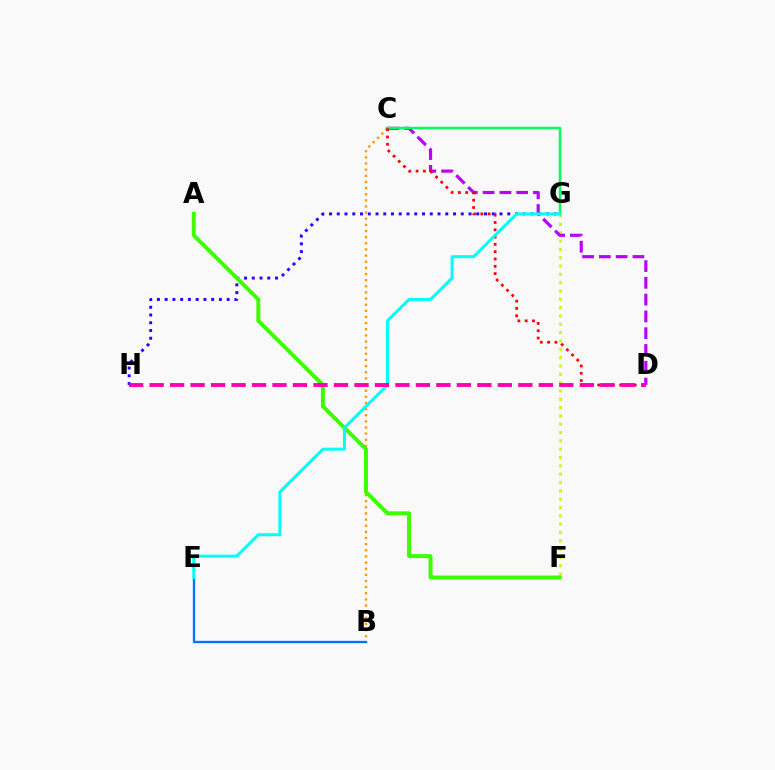{('F', 'G'): [{'color': '#d1ff00', 'line_style': 'dotted', 'thickness': 2.26}], ('G', 'H'): [{'color': '#2500ff', 'line_style': 'dotted', 'thickness': 2.11}], ('B', 'C'): [{'color': '#ff9400', 'line_style': 'dotted', 'thickness': 1.67}], ('C', 'D'): [{'color': '#b900ff', 'line_style': 'dashed', 'thickness': 2.28}, {'color': '#ff0000', 'line_style': 'dotted', 'thickness': 1.98}], ('C', 'G'): [{'color': '#00ff5c', 'line_style': 'solid', 'thickness': 1.78}], ('B', 'E'): [{'color': '#0074ff', 'line_style': 'solid', 'thickness': 1.68}], ('A', 'F'): [{'color': '#3dff00', 'line_style': 'solid', 'thickness': 2.87}], ('E', 'G'): [{'color': '#00fff6', 'line_style': 'solid', 'thickness': 2.15}], ('D', 'H'): [{'color': '#ff00ac', 'line_style': 'dashed', 'thickness': 2.78}]}